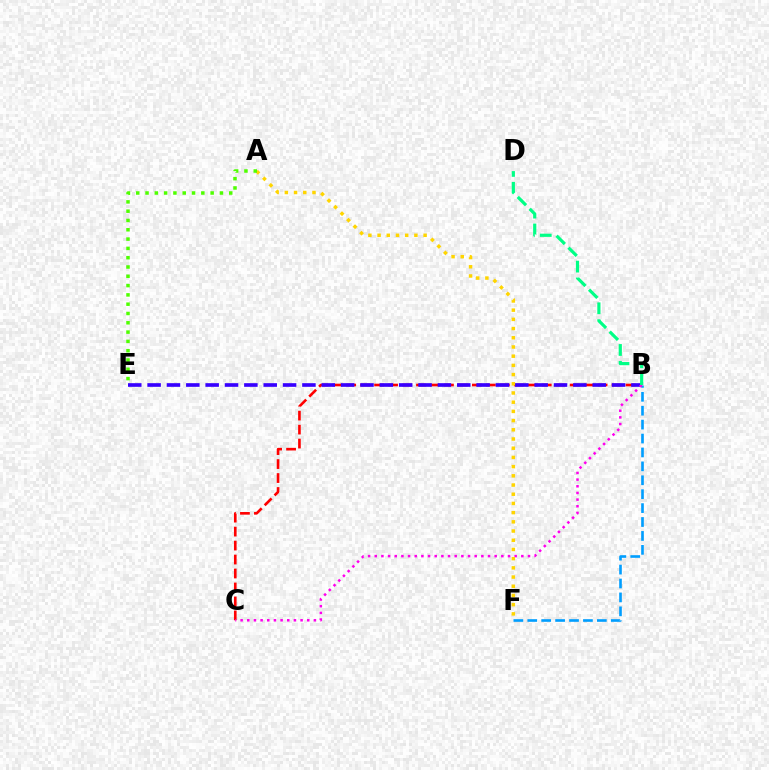{('B', 'F'): [{'color': '#009eff', 'line_style': 'dashed', 'thickness': 1.89}], ('B', 'C'): [{'color': '#ff0000', 'line_style': 'dashed', 'thickness': 1.9}, {'color': '#ff00ed', 'line_style': 'dotted', 'thickness': 1.81}], ('B', 'E'): [{'color': '#3700ff', 'line_style': 'dashed', 'thickness': 2.63}], ('A', 'F'): [{'color': '#ffd500', 'line_style': 'dotted', 'thickness': 2.5}], ('A', 'E'): [{'color': '#4fff00', 'line_style': 'dotted', 'thickness': 2.53}], ('B', 'D'): [{'color': '#00ff86', 'line_style': 'dashed', 'thickness': 2.29}]}